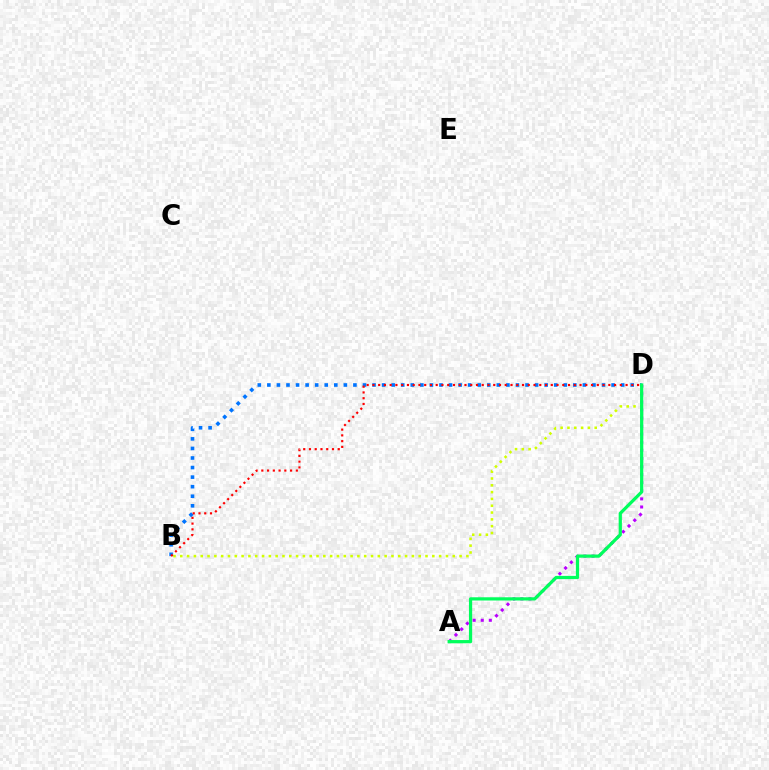{('A', 'D'): [{'color': '#b900ff', 'line_style': 'dotted', 'thickness': 2.2}, {'color': '#00ff5c', 'line_style': 'solid', 'thickness': 2.32}], ('B', 'D'): [{'color': '#d1ff00', 'line_style': 'dotted', 'thickness': 1.85}, {'color': '#0074ff', 'line_style': 'dotted', 'thickness': 2.6}, {'color': '#ff0000', 'line_style': 'dotted', 'thickness': 1.56}]}